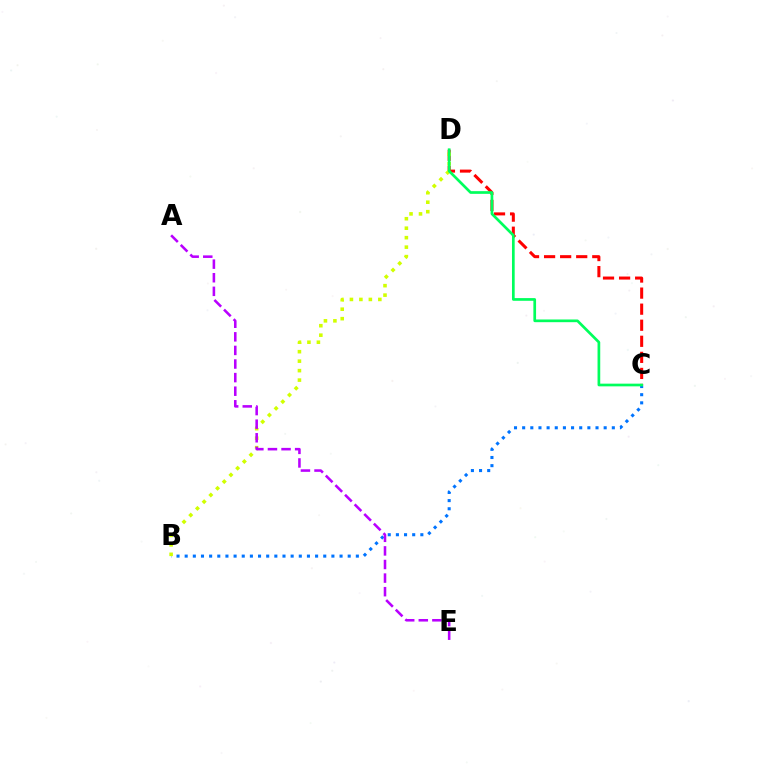{('B', 'C'): [{'color': '#0074ff', 'line_style': 'dotted', 'thickness': 2.21}], ('C', 'D'): [{'color': '#ff0000', 'line_style': 'dashed', 'thickness': 2.18}, {'color': '#00ff5c', 'line_style': 'solid', 'thickness': 1.94}], ('B', 'D'): [{'color': '#d1ff00', 'line_style': 'dotted', 'thickness': 2.57}], ('A', 'E'): [{'color': '#b900ff', 'line_style': 'dashed', 'thickness': 1.85}]}